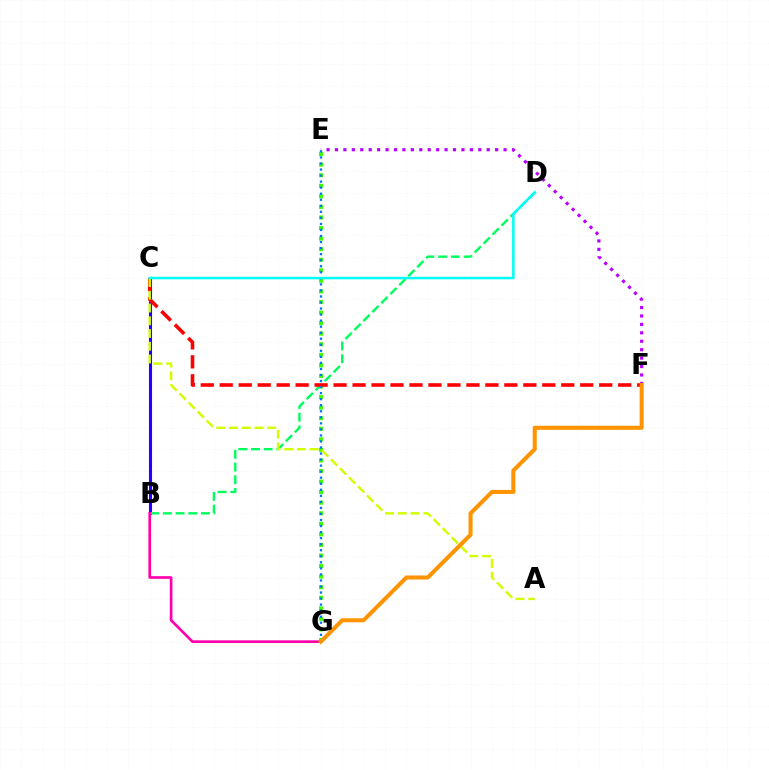{('B', 'C'): [{'color': '#2500ff', 'line_style': 'solid', 'thickness': 2.22}], ('E', 'G'): [{'color': '#3dff00', 'line_style': 'dotted', 'thickness': 2.87}, {'color': '#0074ff', 'line_style': 'dotted', 'thickness': 1.64}], ('B', 'D'): [{'color': '#00ff5c', 'line_style': 'dashed', 'thickness': 1.72}], ('C', 'F'): [{'color': '#ff0000', 'line_style': 'dashed', 'thickness': 2.58}], ('B', 'G'): [{'color': '#ff00ac', 'line_style': 'solid', 'thickness': 1.93}], ('A', 'C'): [{'color': '#d1ff00', 'line_style': 'dashed', 'thickness': 1.73}], ('E', 'F'): [{'color': '#b900ff', 'line_style': 'dotted', 'thickness': 2.29}], ('C', 'D'): [{'color': '#00fff6', 'line_style': 'solid', 'thickness': 1.81}], ('F', 'G'): [{'color': '#ff9400', 'line_style': 'solid', 'thickness': 2.92}]}